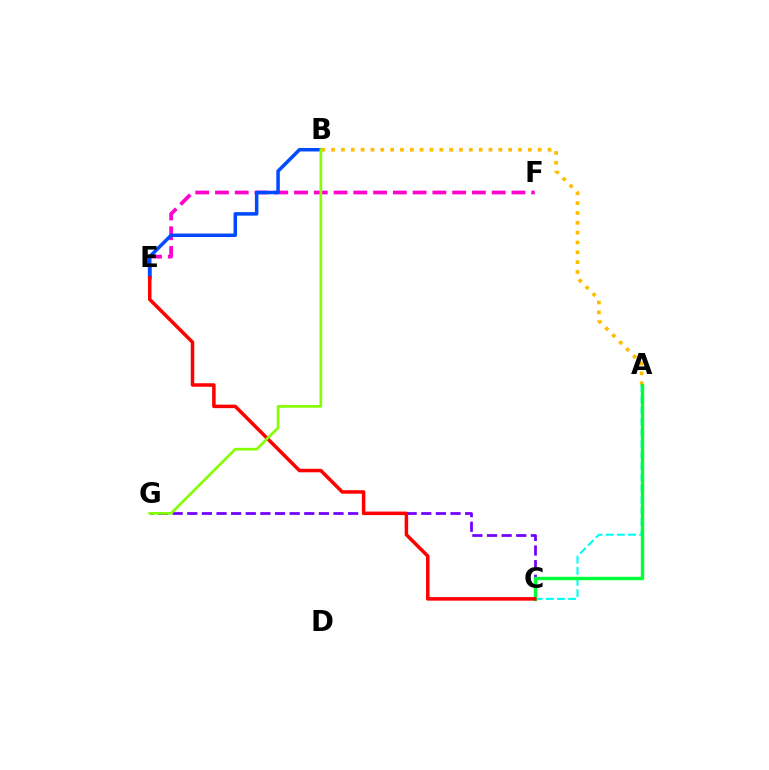{('E', 'F'): [{'color': '#ff00cf', 'line_style': 'dashed', 'thickness': 2.69}], ('A', 'C'): [{'color': '#00fff6', 'line_style': 'dashed', 'thickness': 1.52}, {'color': '#00ff39', 'line_style': 'solid', 'thickness': 2.46}], ('B', 'E'): [{'color': '#004bff', 'line_style': 'solid', 'thickness': 2.53}], ('A', 'B'): [{'color': '#ffbd00', 'line_style': 'dotted', 'thickness': 2.67}], ('C', 'G'): [{'color': '#7200ff', 'line_style': 'dashed', 'thickness': 1.99}], ('C', 'E'): [{'color': '#ff0000', 'line_style': 'solid', 'thickness': 2.53}], ('B', 'G'): [{'color': '#84ff00', 'line_style': 'solid', 'thickness': 1.91}]}